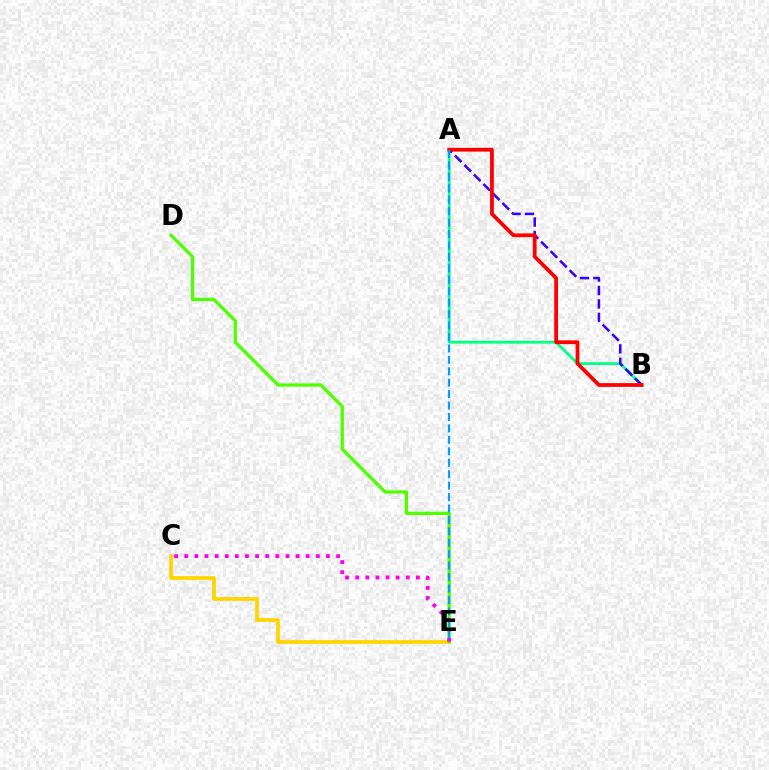{('C', 'E'): [{'color': '#ffd500', 'line_style': 'solid', 'thickness': 2.7}, {'color': '#ff00ed', 'line_style': 'dotted', 'thickness': 2.75}], ('D', 'E'): [{'color': '#4fff00', 'line_style': 'solid', 'thickness': 2.36}], ('A', 'B'): [{'color': '#00ff86', 'line_style': 'solid', 'thickness': 2.01}, {'color': '#3700ff', 'line_style': 'dashed', 'thickness': 1.83}, {'color': '#ff0000', 'line_style': 'solid', 'thickness': 2.71}], ('A', 'E'): [{'color': '#009eff', 'line_style': 'dashed', 'thickness': 1.55}]}